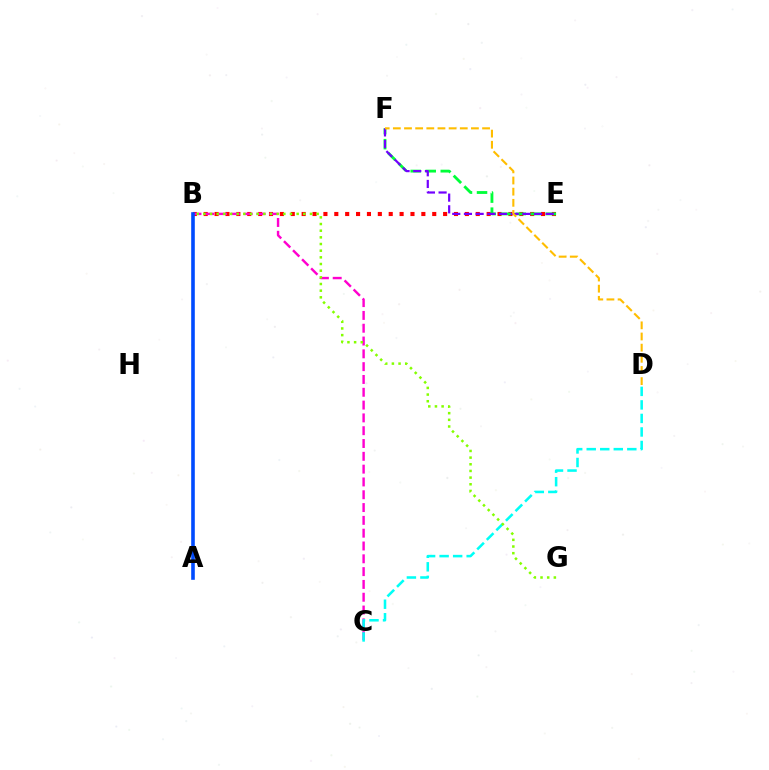{('B', 'E'): [{'color': '#ff0000', 'line_style': 'dotted', 'thickness': 2.96}], ('E', 'F'): [{'color': '#00ff39', 'line_style': 'dashed', 'thickness': 2.04}, {'color': '#7200ff', 'line_style': 'dashed', 'thickness': 1.59}], ('B', 'C'): [{'color': '#ff00cf', 'line_style': 'dashed', 'thickness': 1.74}], ('A', 'B'): [{'color': '#004bff', 'line_style': 'solid', 'thickness': 2.6}], ('C', 'D'): [{'color': '#00fff6', 'line_style': 'dashed', 'thickness': 1.84}], ('D', 'F'): [{'color': '#ffbd00', 'line_style': 'dashed', 'thickness': 1.52}], ('B', 'G'): [{'color': '#84ff00', 'line_style': 'dotted', 'thickness': 1.81}]}